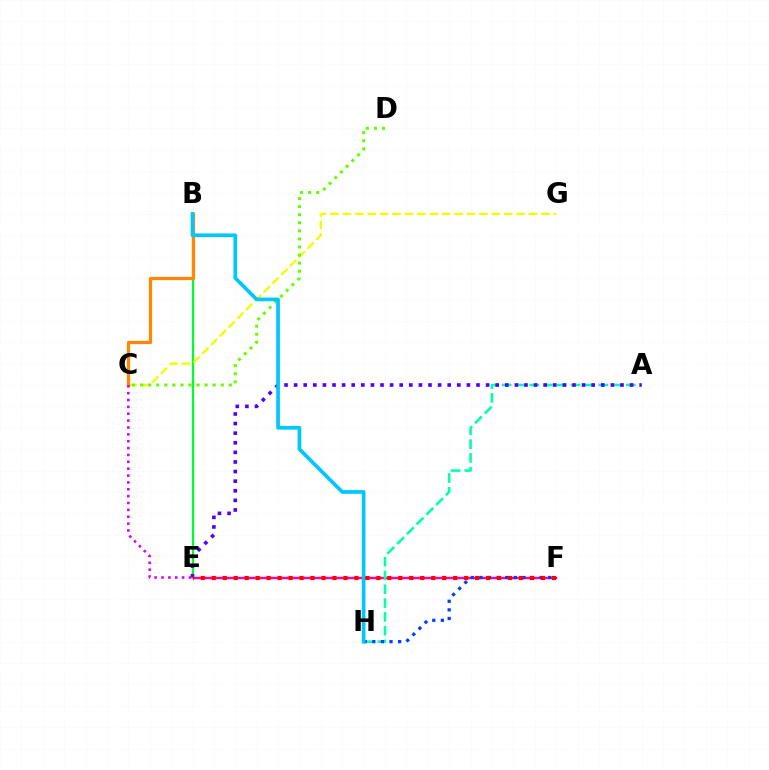{('E', 'F'): [{'color': '#ff00a0', 'line_style': 'solid', 'thickness': 1.75}, {'color': '#ff0000', 'line_style': 'dotted', 'thickness': 2.98}], ('B', 'E'): [{'color': '#00ff27', 'line_style': 'solid', 'thickness': 1.59}], ('A', 'H'): [{'color': '#00ffaf', 'line_style': 'dashed', 'thickness': 1.87}], ('C', 'G'): [{'color': '#eeff00', 'line_style': 'dashed', 'thickness': 1.69}], ('C', 'D'): [{'color': '#66ff00', 'line_style': 'dotted', 'thickness': 2.19}], ('B', 'C'): [{'color': '#ff8800', 'line_style': 'solid', 'thickness': 2.35}], ('A', 'E'): [{'color': '#4f00ff', 'line_style': 'dotted', 'thickness': 2.61}], ('C', 'E'): [{'color': '#d600ff', 'line_style': 'dotted', 'thickness': 1.87}], ('F', 'H'): [{'color': '#003fff', 'line_style': 'dotted', 'thickness': 2.34}], ('B', 'H'): [{'color': '#00c7ff', 'line_style': 'solid', 'thickness': 2.65}]}